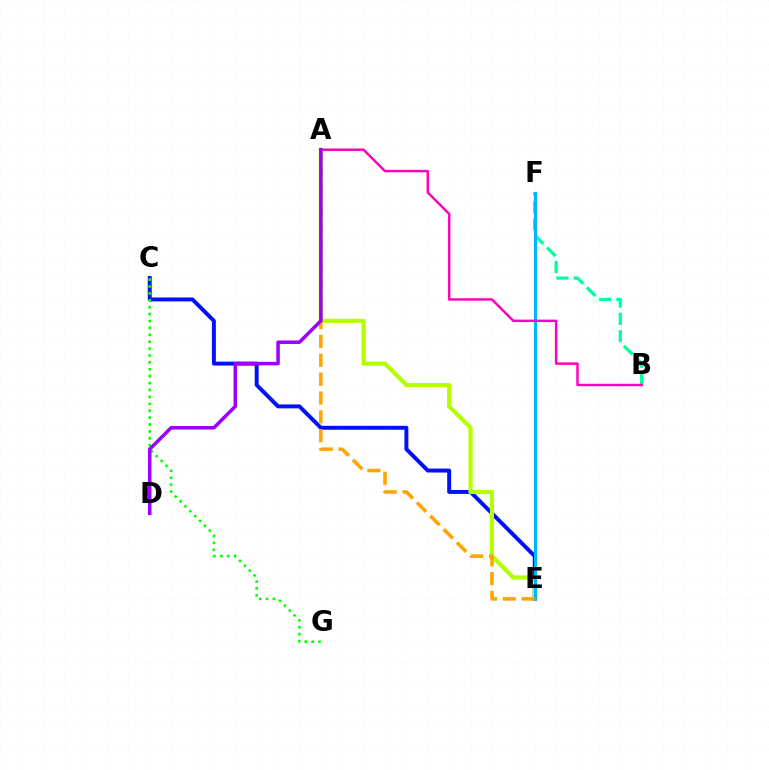{('E', 'F'): [{'color': '#ff0000', 'line_style': 'solid', 'thickness': 2.13}, {'color': '#00b5ff', 'line_style': 'solid', 'thickness': 2.22}], ('C', 'E'): [{'color': '#0010ff', 'line_style': 'solid', 'thickness': 2.85}], ('A', 'E'): [{'color': '#b3ff00', 'line_style': 'solid', 'thickness': 3.0}, {'color': '#ffa500', 'line_style': 'dashed', 'thickness': 2.56}], ('B', 'F'): [{'color': '#00ff9d', 'line_style': 'dashed', 'thickness': 2.34}], ('C', 'G'): [{'color': '#08ff00', 'line_style': 'dotted', 'thickness': 1.87}], ('A', 'B'): [{'color': '#ff00bd', 'line_style': 'solid', 'thickness': 1.77}], ('A', 'D'): [{'color': '#9b00ff', 'line_style': 'solid', 'thickness': 2.53}]}